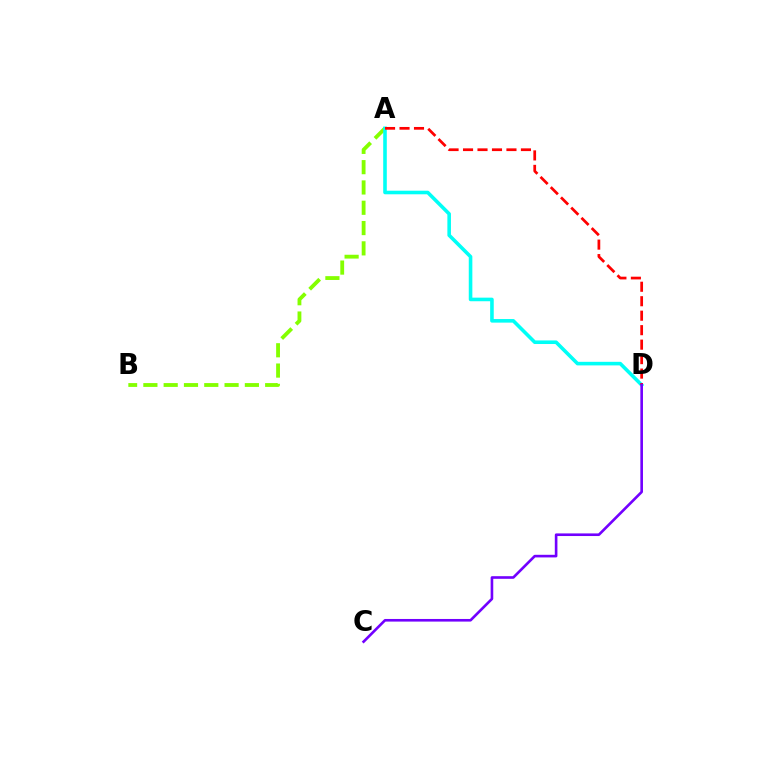{('A', 'B'): [{'color': '#84ff00', 'line_style': 'dashed', 'thickness': 2.76}], ('A', 'D'): [{'color': '#00fff6', 'line_style': 'solid', 'thickness': 2.58}, {'color': '#ff0000', 'line_style': 'dashed', 'thickness': 1.97}], ('C', 'D'): [{'color': '#7200ff', 'line_style': 'solid', 'thickness': 1.89}]}